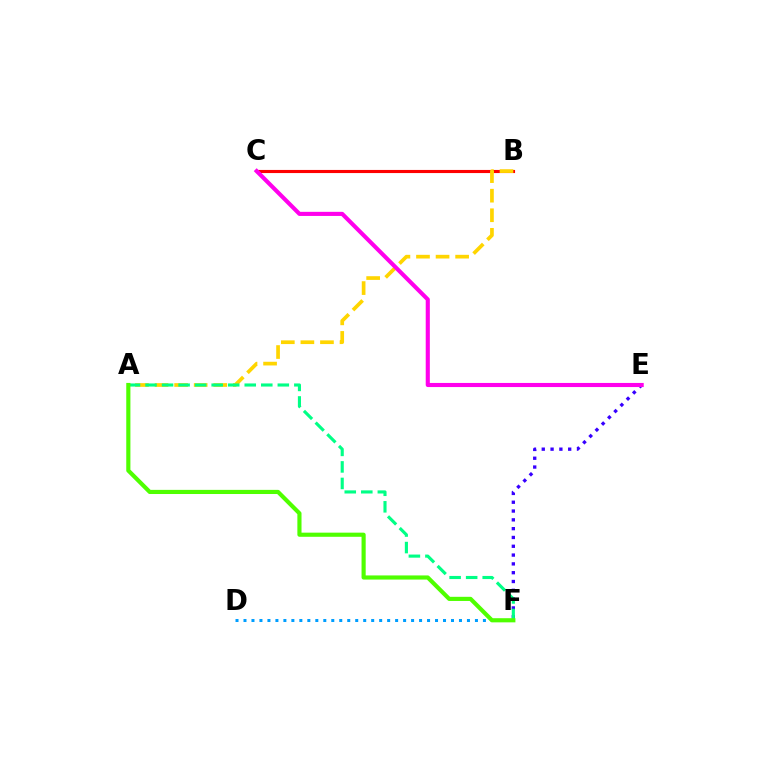{('B', 'C'): [{'color': '#ff0000', 'line_style': 'solid', 'thickness': 2.25}], ('A', 'B'): [{'color': '#ffd500', 'line_style': 'dashed', 'thickness': 2.66}], ('E', 'F'): [{'color': '#3700ff', 'line_style': 'dotted', 'thickness': 2.39}], ('D', 'F'): [{'color': '#009eff', 'line_style': 'dotted', 'thickness': 2.17}], ('C', 'E'): [{'color': '#ff00ed', 'line_style': 'solid', 'thickness': 2.96}], ('A', 'F'): [{'color': '#00ff86', 'line_style': 'dashed', 'thickness': 2.25}, {'color': '#4fff00', 'line_style': 'solid', 'thickness': 2.98}]}